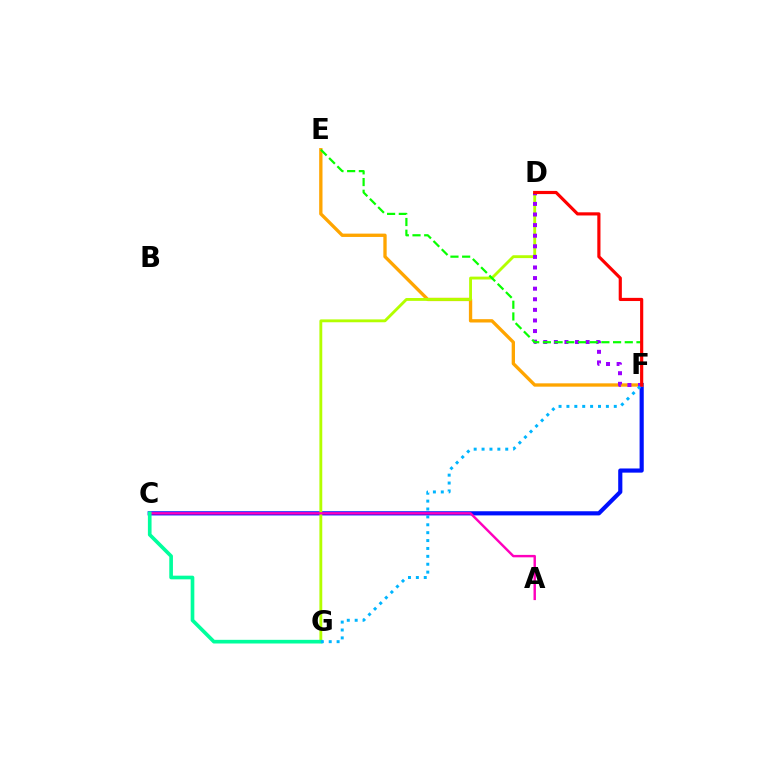{('C', 'F'): [{'color': '#0010ff', 'line_style': 'solid', 'thickness': 2.99}], ('E', 'F'): [{'color': '#ffa500', 'line_style': 'solid', 'thickness': 2.4}, {'color': '#08ff00', 'line_style': 'dashed', 'thickness': 1.59}], ('D', 'G'): [{'color': '#b3ff00', 'line_style': 'solid', 'thickness': 2.06}], ('D', 'F'): [{'color': '#9b00ff', 'line_style': 'dotted', 'thickness': 2.88}, {'color': '#ff0000', 'line_style': 'solid', 'thickness': 2.28}], ('A', 'C'): [{'color': '#ff00bd', 'line_style': 'solid', 'thickness': 1.75}], ('C', 'G'): [{'color': '#00ff9d', 'line_style': 'solid', 'thickness': 2.64}], ('F', 'G'): [{'color': '#00b5ff', 'line_style': 'dotted', 'thickness': 2.14}]}